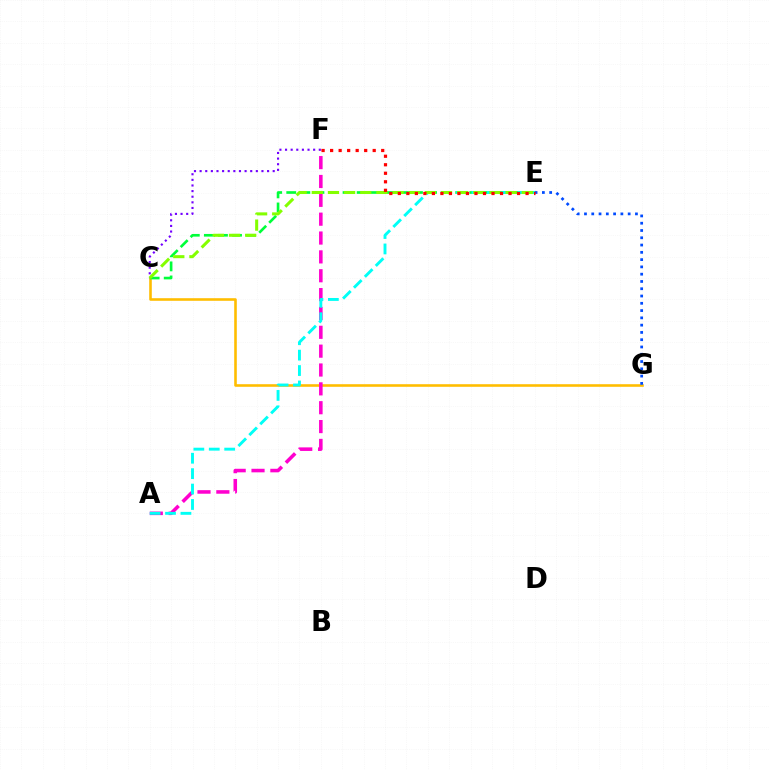{('C', 'G'): [{'color': '#ffbd00', 'line_style': 'solid', 'thickness': 1.87}], ('E', 'G'): [{'color': '#004bff', 'line_style': 'dotted', 'thickness': 1.98}], ('A', 'F'): [{'color': '#ff00cf', 'line_style': 'dashed', 'thickness': 2.56}], ('C', 'E'): [{'color': '#00ff39', 'line_style': 'dashed', 'thickness': 1.91}, {'color': '#84ff00', 'line_style': 'dashed', 'thickness': 2.19}], ('A', 'E'): [{'color': '#00fff6', 'line_style': 'dashed', 'thickness': 2.09}], ('C', 'F'): [{'color': '#7200ff', 'line_style': 'dotted', 'thickness': 1.53}], ('E', 'F'): [{'color': '#ff0000', 'line_style': 'dotted', 'thickness': 2.31}]}